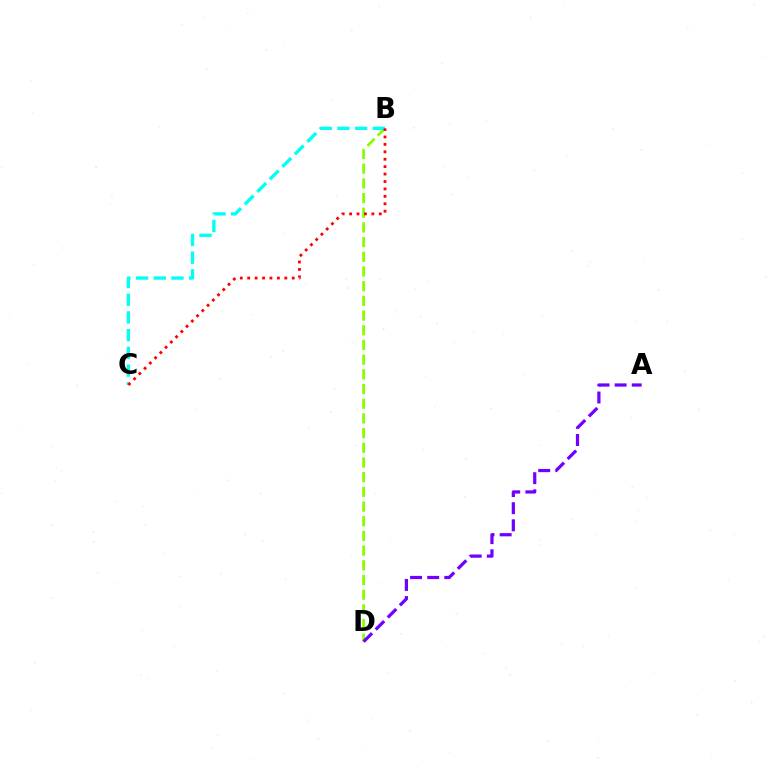{('B', 'D'): [{'color': '#84ff00', 'line_style': 'dashed', 'thickness': 2.0}], ('B', 'C'): [{'color': '#00fff6', 'line_style': 'dashed', 'thickness': 2.41}, {'color': '#ff0000', 'line_style': 'dotted', 'thickness': 2.02}], ('A', 'D'): [{'color': '#7200ff', 'line_style': 'dashed', 'thickness': 2.33}]}